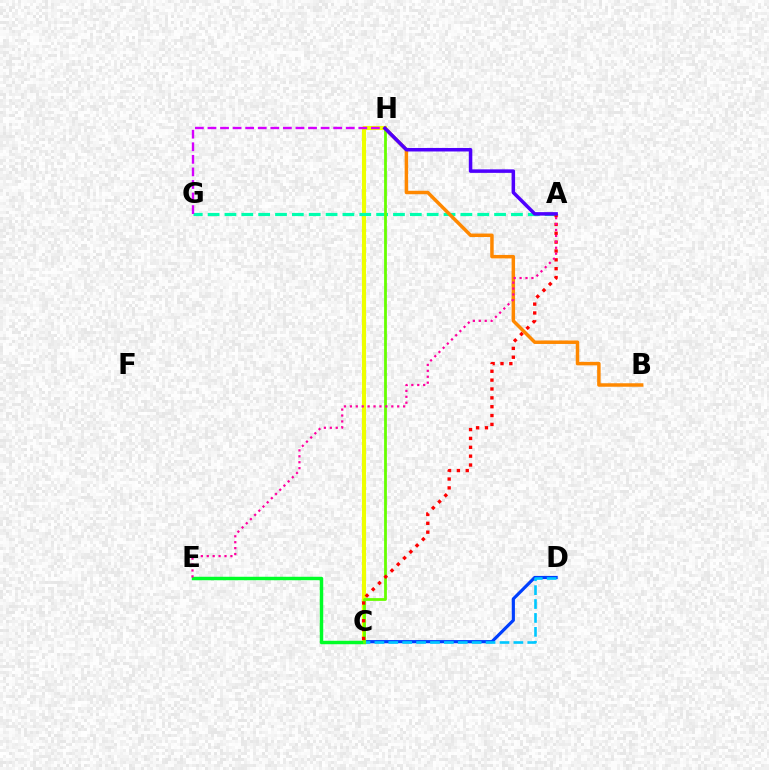{('C', 'D'): [{'color': '#003fff', 'line_style': 'solid', 'thickness': 2.29}, {'color': '#00c7ff', 'line_style': 'dashed', 'thickness': 1.89}], ('C', 'H'): [{'color': '#eeff00', 'line_style': 'solid', 'thickness': 2.95}, {'color': '#66ff00', 'line_style': 'solid', 'thickness': 2.0}], ('A', 'G'): [{'color': '#00ffaf', 'line_style': 'dashed', 'thickness': 2.29}], ('C', 'E'): [{'color': '#00ff27', 'line_style': 'solid', 'thickness': 2.49}], ('G', 'H'): [{'color': '#d600ff', 'line_style': 'dashed', 'thickness': 1.71}], ('B', 'H'): [{'color': '#ff8800', 'line_style': 'solid', 'thickness': 2.51}], ('A', 'C'): [{'color': '#ff0000', 'line_style': 'dotted', 'thickness': 2.41}], ('A', 'H'): [{'color': '#4f00ff', 'line_style': 'solid', 'thickness': 2.53}], ('A', 'E'): [{'color': '#ff00a0', 'line_style': 'dotted', 'thickness': 1.61}]}